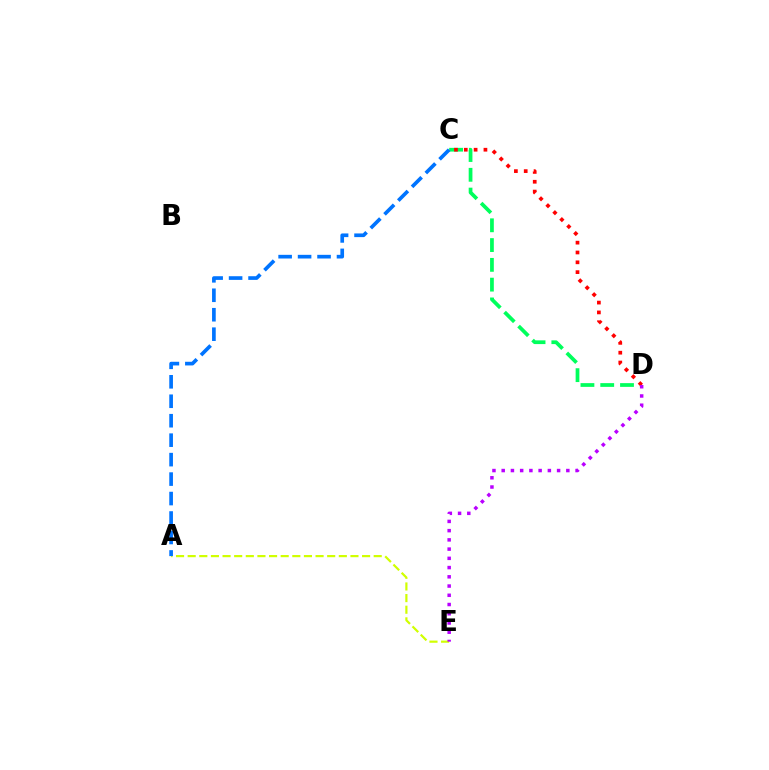{('C', 'D'): [{'color': '#00ff5c', 'line_style': 'dashed', 'thickness': 2.69}, {'color': '#ff0000', 'line_style': 'dotted', 'thickness': 2.67}], ('A', 'E'): [{'color': '#d1ff00', 'line_style': 'dashed', 'thickness': 1.58}], ('D', 'E'): [{'color': '#b900ff', 'line_style': 'dotted', 'thickness': 2.51}], ('A', 'C'): [{'color': '#0074ff', 'line_style': 'dashed', 'thickness': 2.64}]}